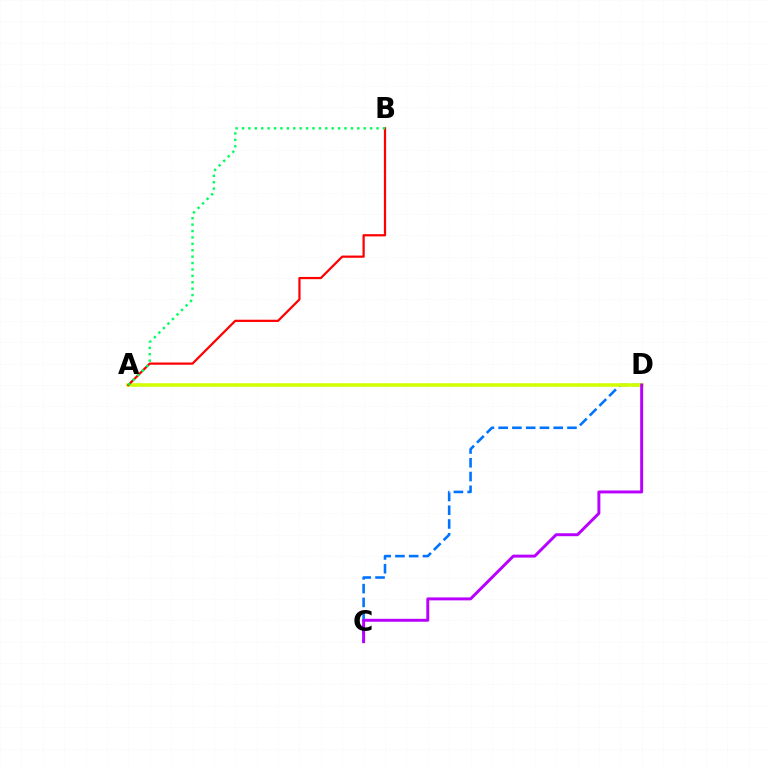{('C', 'D'): [{'color': '#0074ff', 'line_style': 'dashed', 'thickness': 1.87}, {'color': '#b900ff', 'line_style': 'solid', 'thickness': 2.12}], ('A', 'D'): [{'color': '#d1ff00', 'line_style': 'solid', 'thickness': 2.56}], ('A', 'B'): [{'color': '#ff0000', 'line_style': 'solid', 'thickness': 1.61}, {'color': '#00ff5c', 'line_style': 'dotted', 'thickness': 1.74}]}